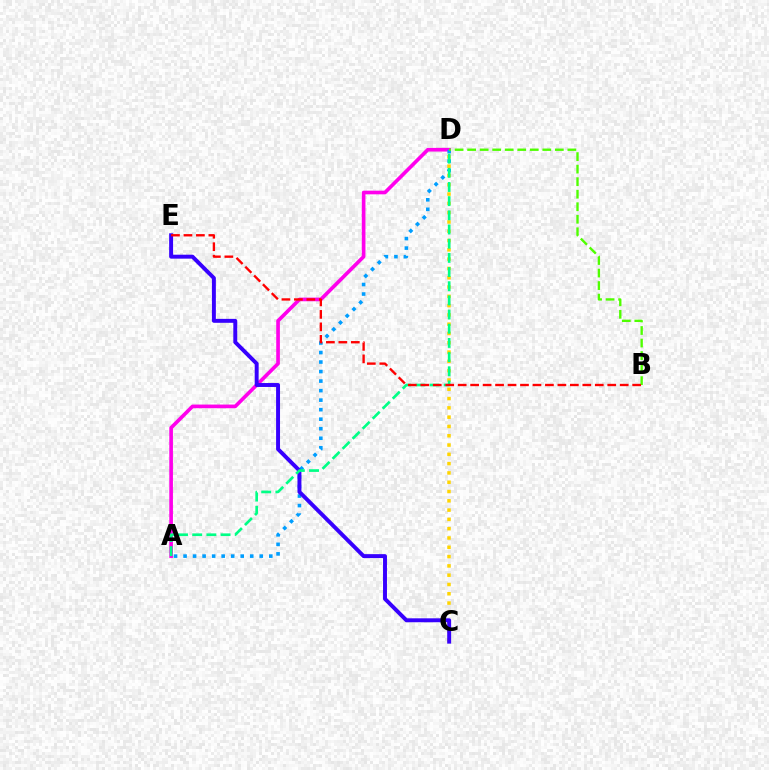{('C', 'D'): [{'color': '#ffd500', 'line_style': 'dotted', 'thickness': 2.53}], ('A', 'D'): [{'color': '#ff00ed', 'line_style': 'solid', 'thickness': 2.63}, {'color': '#009eff', 'line_style': 'dotted', 'thickness': 2.59}, {'color': '#00ff86', 'line_style': 'dashed', 'thickness': 1.93}], ('B', 'D'): [{'color': '#4fff00', 'line_style': 'dashed', 'thickness': 1.7}], ('C', 'E'): [{'color': '#3700ff', 'line_style': 'solid', 'thickness': 2.83}], ('B', 'E'): [{'color': '#ff0000', 'line_style': 'dashed', 'thickness': 1.69}]}